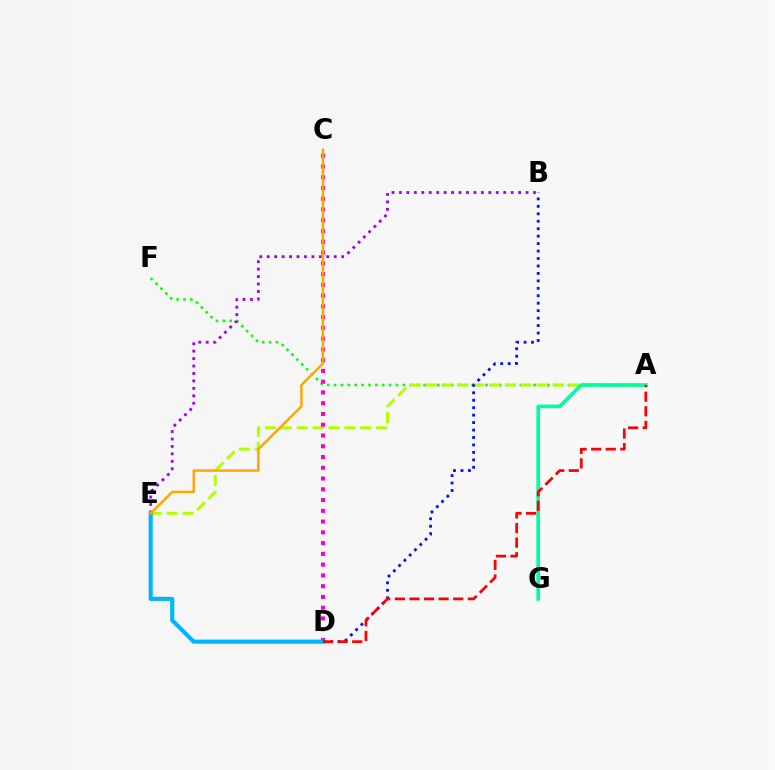{('A', 'F'): [{'color': '#08ff00', 'line_style': 'dotted', 'thickness': 1.87}], ('B', 'E'): [{'color': '#9b00ff', 'line_style': 'dotted', 'thickness': 2.02}], ('A', 'E'): [{'color': '#b3ff00', 'line_style': 'dashed', 'thickness': 2.16}], ('A', 'G'): [{'color': '#00ff9d', 'line_style': 'solid', 'thickness': 2.63}], ('C', 'D'): [{'color': '#ff00bd', 'line_style': 'dotted', 'thickness': 2.92}], ('D', 'E'): [{'color': '#00b5ff', 'line_style': 'solid', 'thickness': 2.96}], ('C', 'E'): [{'color': '#ffa500', 'line_style': 'solid', 'thickness': 1.76}], ('B', 'D'): [{'color': '#0010ff', 'line_style': 'dotted', 'thickness': 2.02}], ('A', 'D'): [{'color': '#ff0000', 'line_style': 'dashed', 'thickness': 1.98}]}